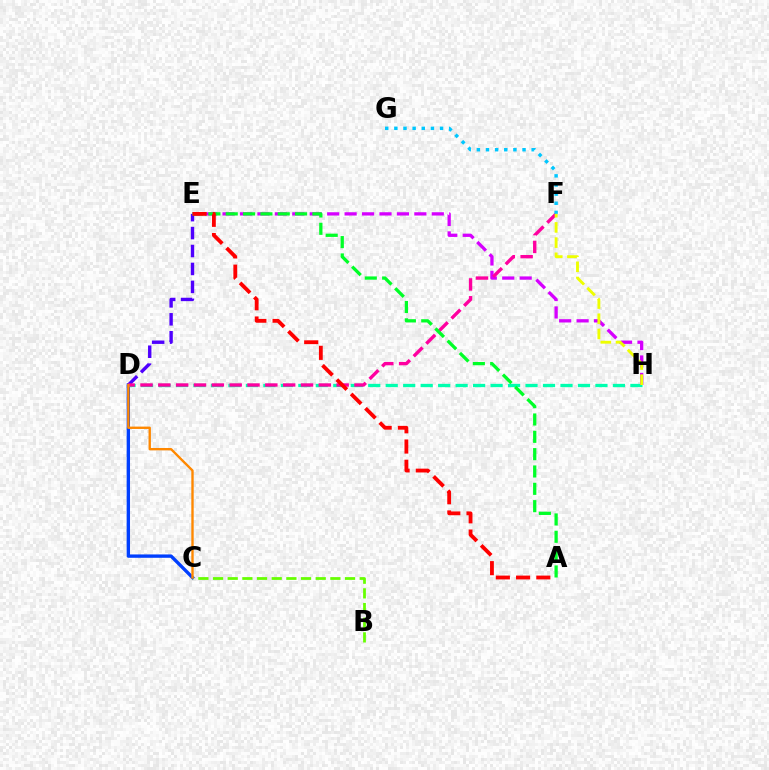{('C', 'D'): [{'color': '#003fff', 'line_style': 'solid', 'thickness': 2.41}, {'color': '#ff8800', 'line_style': 'solid', 'thickness': 1.7}], ('D', 'H'): [{'color': '#00ffaf', 'line_style': 'dashed', 'thickness': 2.37}], ('D', 'E'): [{'color': '#4f00ff', 'line_style': 'dashed', 'thickness': 2.44}], ('E', 'H'): [{'color': '#d600ff', 'line_style': 'dashed', 'thickness': 2.37}], ('D', 'F'): [{'color': '#ff00a0', 'line_style': 'dashed', 'thickness': 2.42}], ('B', 'C'): [{'color': '#66ff00', 'line_style': 'dashed', 'thickness': 1.99}], ('F', 'G'): [{'color': '#00c7ff', 'line_style': 'dotted', 'thickness': 2.48}], ('A', 'E'): [{'color': '#00ff27', 'line_style': 'dashed', 'thickness': 2.36}, {'color': '#ff0000', 'line_style': 'dashed', 'thickness': 2.75}], ('F', 'H'): [{'color': '#eeff00', 'line_style': 'dashed', 'thickness': 2.06}]}